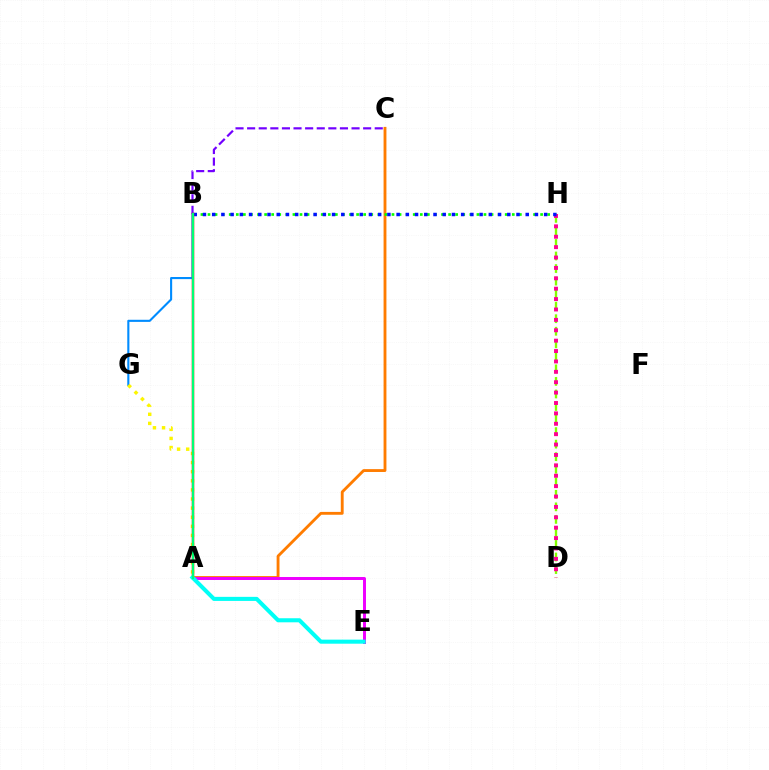{('A', 'C'): [{'color': '#ff7c00', 'line_style': 'solid', 'thickness': 2.05}], ('B', 'G'): [{'color': '#008cff', 'line_style': 'solid', 'thickness': 1.52}], ('A', 'G'): [{'color': '#fcf500', 'line_style': 'dotted', 'thickness': 2.47}], ('D', 'H'): [{'color': '#84ff00', 'line_style': 'dashed', 'thickness': 1.7}, {'color': '#ff0094', 'line_style': 'dotted', 'thickness': 2.82}], ('B', 'H'): [{'color': '#08ff00', 'line_style': 'dotted', 'thickness': 1.92}, {'color': '#0010ff', 'line_style': 'dotted', 'thickness': 2.51}], ('B', 'C'): [{'color': '#7200ff', 'line_style': 'dashed', 'thickness': 1.58}], ('A', 'B'): [{'color': '#ff0000', 'line_style': 'solid', 'thickness': 1.77}, {'color': '#00ff74', 'line_style': 'solid', 'thickness': 1.59}], ('A', 'E'): [{'color': '#ee00ff', 'line_style': 'solid', 'thickness': 2.14}, {'color': '#00fff6', 'line_style': 'solid', 'thickness': 2.93}]}